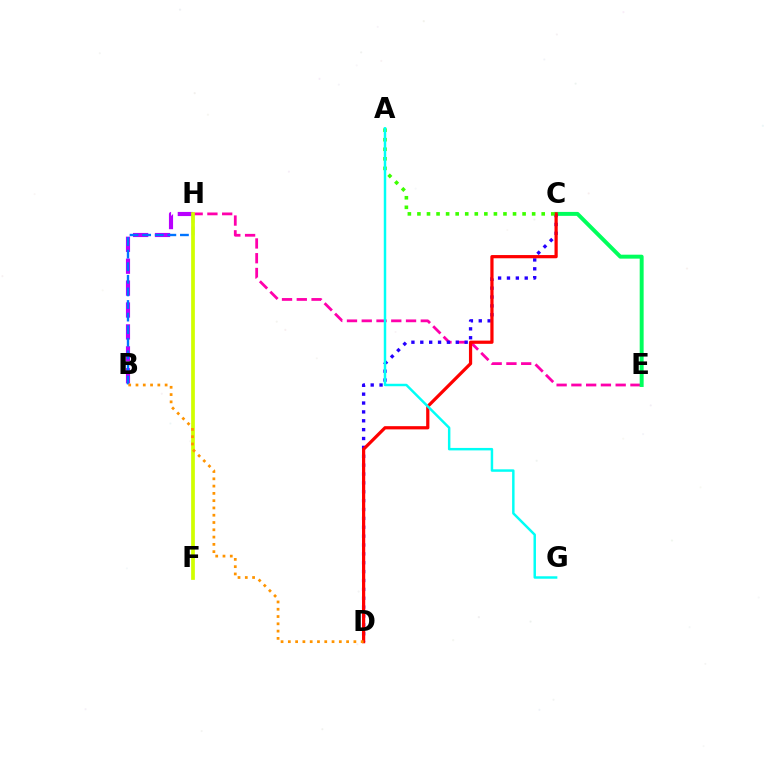{('E', 'H'): [{'color': '#ff00ac', 'line_style': 'dashed', 'thickness': 2.01}], ('C', 'E'): [{'color': '#00ff5c', 'line_style': 'solid', 'thickness': 2.84}], ('C', 'D'): [{'color': '#2500ff', 'line_style': 'dotted', 'thickness': 2.41}, {'color': '#ff0000', 'line_style': 'solid', 'thickness': 2.32}], ('B', 'H'): [{'color': '#b900ff', 'line_style': 'dashed', 'thickness': 2.98}, {'color': '#0074ff', 'line_style': 'dashed', 'thickness': 1.71}], ('F', 'H'): [{'color': '#d1ff00', 'line_style': 'solid', 'thickness': 2.68}], ('B', 'D'): [{'color': '#ff9400', 'line_style': 'dotted', 'thickness': 1.98}], ('A', 'C'): [{'color': '#3dff00', 'line_style': 'dotted', 'thickness': 2.6}], ('A', 'G'): [{'color': '#00fff6', 'line_style': 'solid', 'thickness': 1.78}]}